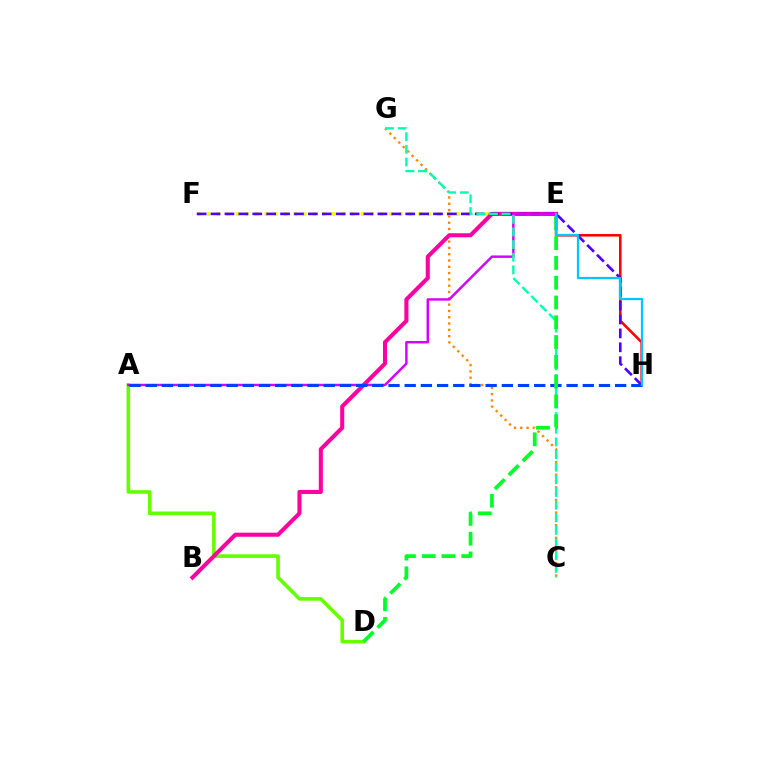{('E', 'H'): [{'color': '#ff0000', 'line_style': 'solid', 'thickness': 1.86}, {'color': '#00c7ff', 'line_style': 'solid', 'thickness': 1.61}], ('C', 'G'): [{'color': '#ff8800', 'line_style': 'dotted', 'thickness': 1.71}, {'color': '#00ffaf', 'line_style': 'dashed', 'thickness': 1.72}], ('A', 'D'): [{'color': '#66ff00', 'line_style': 'solid', 'thickness': 2.62}], ('E', 'F'): [{'color': '#eeff00', 'line_style': 'dotted', 'thickness': 2.61}], ('B', 'E'): [{'color': '#ff00a0', 'line_style': 'solid', 'thickness': 2.93}], ('F', 'H'): [{'color': '#4f00ff', 'line_style': 'dashed', 'thickness': 1.89}], ('A', 'E'): [{'color': '#d600ff', 'line_style': 'solid', 'thickness': 1.77}], ('A', 'H'): [{'color': '#003fff', 'line_style': 'dashed', 'thickness': 2.2}], ('D', 'E'): [{'color': '#00ff27', 'line_style': 'dashed', 'thickness': 2.69}]}